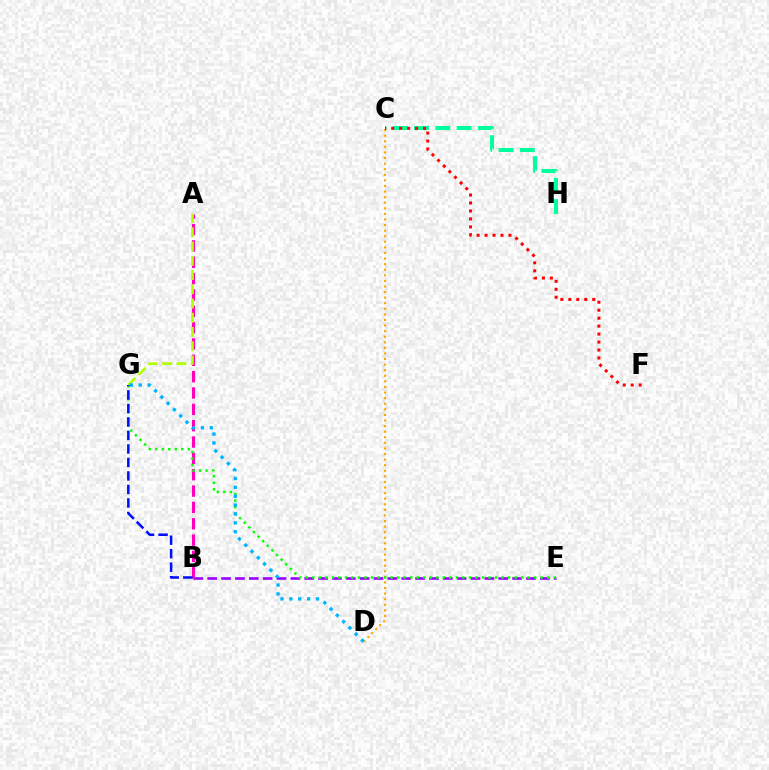{('B', 'E'): [{'color': '#9b00ff', 'line_style': 'dashed', 'thickness': 1.88}], ('C', 'H'): [{'color': '#00ff9d', 'line_style': 'dashed', 'thickness': 2.89}], ('C', 'D'): [{'color': '#ffa500', 'line_style': 'dotted', 'thickness': 1.52}], ('C', 'F'): [{'color': '#ff0000', 'line_style': 'dotted', 'thickness': 2.16}], ('A', 'B'): [{'color': '#ff00bd', 'line_style': 'dashed', 'thickness': 2.22}], ('E', 'G'): [{'color': '#08ff00', 'line_style': 'dotted', 'thickness': 1.77}], ('A', 'G'): [{'color': '#b3ff00', 'line_style': 'dashed', 'thickness': 1.93}], ('B', 'G'): [{'color': '#0010ff', 'line_style': 'dashed', 'thickness': 1.83}], ('D', 'G'): [{'color': '#00b5ff', 'line_style': 'dotted', 'thickness': 2.41}]}